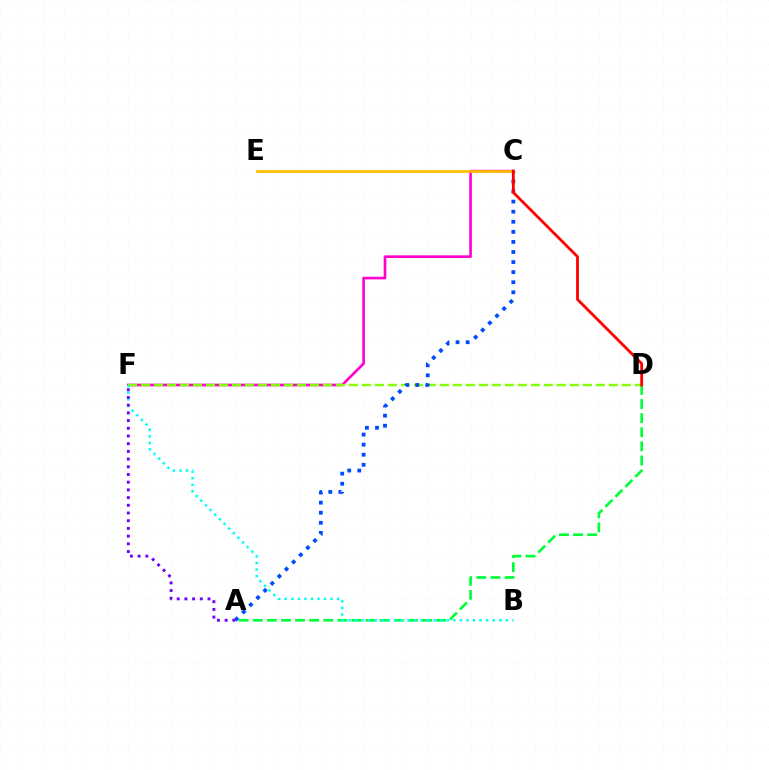{('C', 'F'): [{'color': '#ff00cf', 'line_style': 'solid', 'thickness': 1.9}], ('A', 'D'): [{'color': '#00ff39', 'line_style': 'dashed', 'thickness': 1.92}], ('D', 'F'): [{'color': '#84ff00', 'line_style': 'dashed', 'thickness': 1.77}], ('A', 'C'): [{'color': '#004bff', 'line_style': 'dotted', 'thickness': 2.74}], ('B', 'F'): [{'color': '#00fff6', 'line_style': 'dotted', 'thickness': 1.78}], ('C', 'E'): [{'color': '#ffbd00', 'line_style': 'solid', 'thickness': 1.96}], ('A', 'F'): [{'color': '#7200ff', 'line_style': 'dotted', 'thickness': 2.09}], ('C', 'D'): [{'color': '#ff0000', 'line_style': 'solid', 'thickness': 2.01}]}